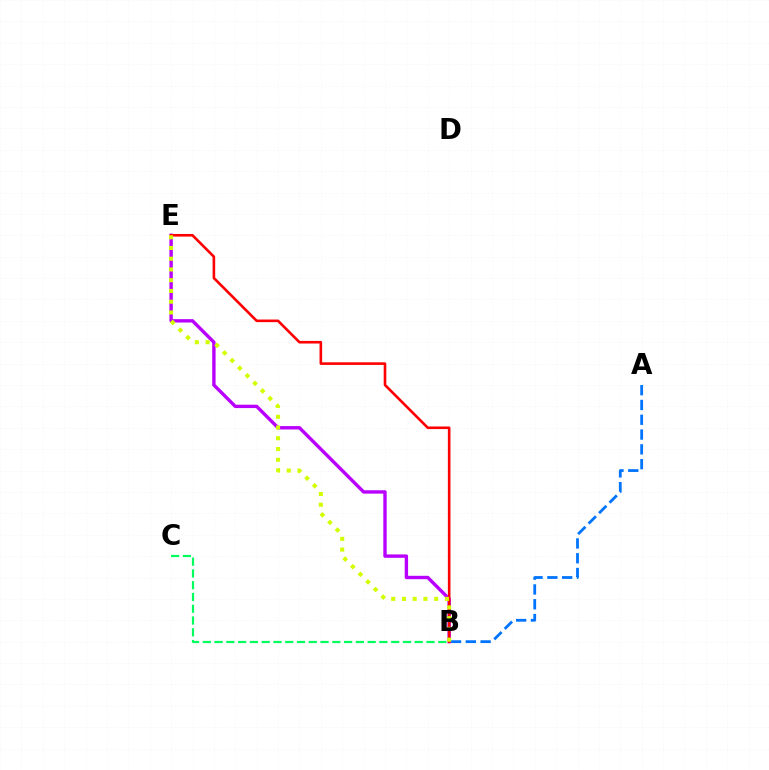{('B', 'E'): [{'color': '#b900ff', 'line_style': 'solid', 'thickness': 2.44}, {'color': '#ff0000', 'line_style': 'solid', 'thickness': 1.88}, {'color': '#d1ff00', 'line_style': 'dotted', 'thickness': 2.92}], ('A', 'B'): [{'color': '#0074ff', 'line_style': 'dashed', 'thickness': 2.01}], ('B', 'C'): [{'color': '#00ff5c', 'line_style': 'dashed', 'thickness': 1.6}]}